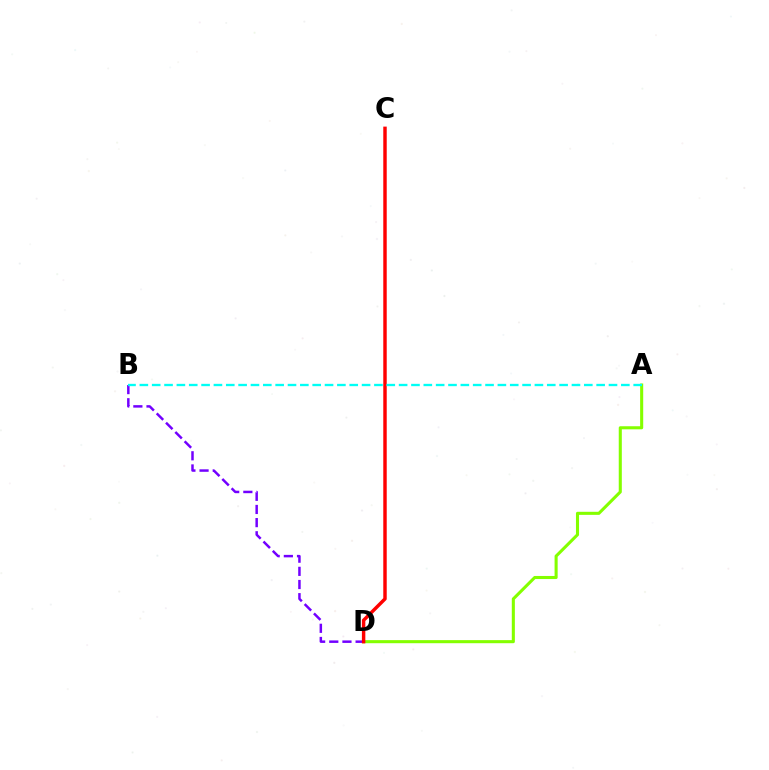{('B', 'D'): [{'color': '#7200ff', 'line_style': 'dashed', 'thickness': 1.79}], ('A', 'D'): [{'color': '#84ff00', 'line_style': 'solid', 'thickness': 2.21}], ('C', 'D'): [{'color': '#ff0000', 'line_style': 'solid', 'thickness': 2.48}], ('A', 'B'): [{'color': '#00fff6', 'line_style': 'dashed', 'thickness': 1.68}]}